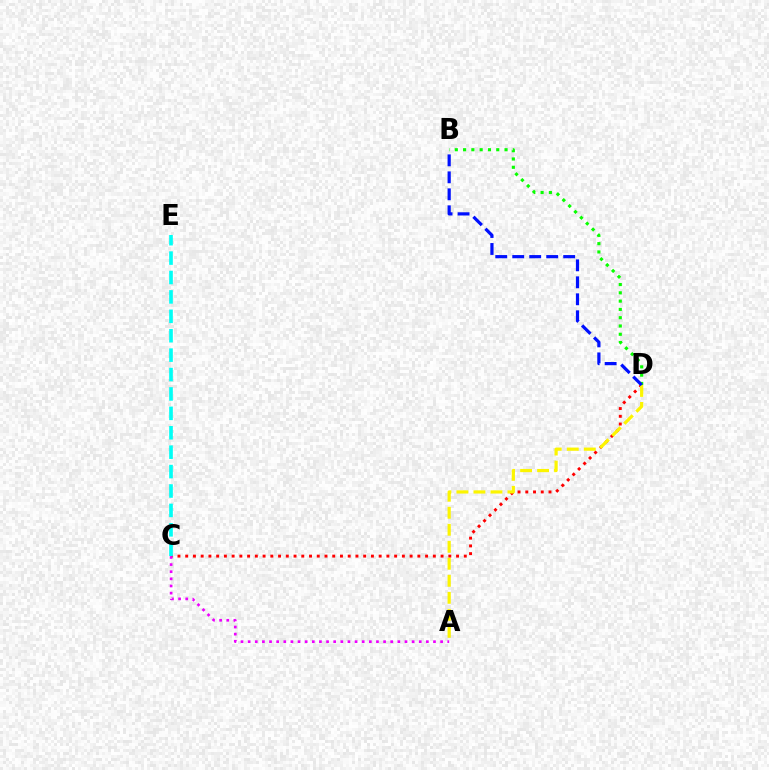{('C', 'D'): [{'color': '#ff0000', 'line_style': 'dotted', 'thickness': 2.1}], ('C', 'E'): [{'color': '#00fff6', 'line_style': 'dashed', 'thickness': 2.64}], ('A', 'C'): [{'color': '#ee00ff', 'line_style': 'dotted', 'thickness': 1.94}], ('A', 'D'): [{'color': '#fcf500', 'line_style': 'dashed', 'thickness': 2.31}], ('B', 'D'): [{'color': '#08ff00', 'line_style': 'dotted', 'thickness': 2.25}, {'color': '#0010ff', 'line_style': 'dashed', 'thickness': 2.31}]}